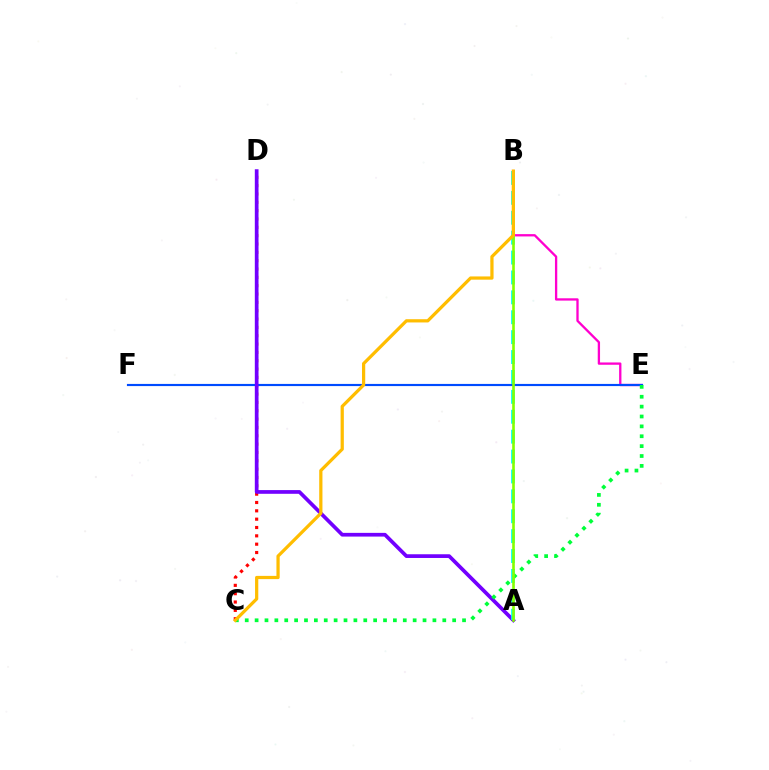{('B', 'E'): [{'color': '#ff00cf', 'line_style': 'solid', 'thickness': 1.66}], ('C', 'D'): [{'color': '#ff0000', 'line_style': 'dotted', 'thickness': 2.27}], ('E', 'F'): [{'color': '#004bff', 'line_style': 'solid', 'thickness': 1.55}], ('A', 'D'): [{'color': '#7200ff', 'line_style': 'solid', 'thickness': 2.67}], ('A', 'B'): [{'color': '#00fff6', 'line_style': 'dashed', 'thickness': 2.7}, {'color': '#84ff00', 'line_style': 'solid', 'thickness': 1.88}], ('C', 'E'): [{'color': '#00ff39', 'line_style': 'dotted', 'thickness': 2.68}], ('B', 'C'): [{'color': '#ffbd00', 'line_style': 'solid', 'thickness': 2.33}]}